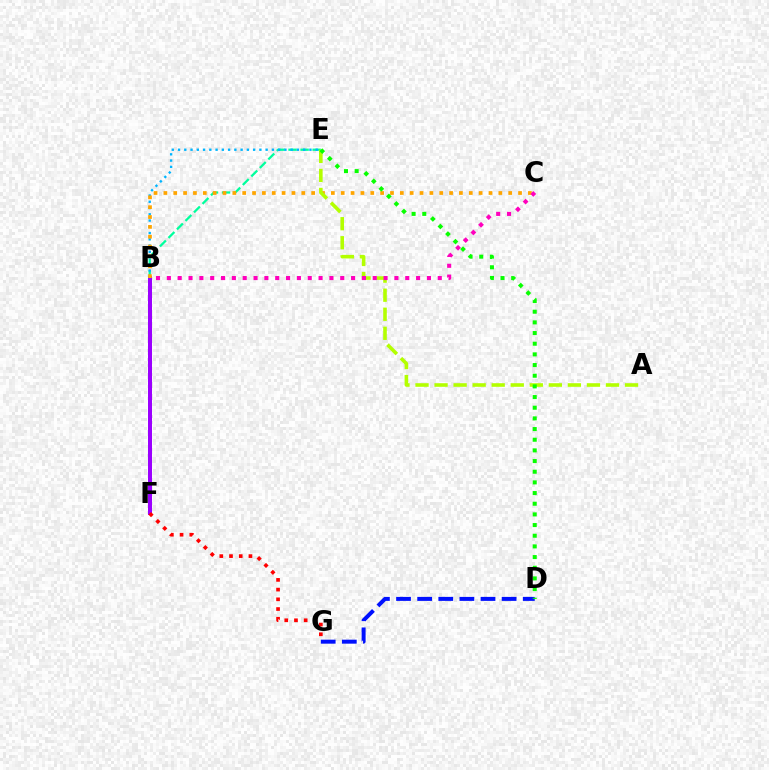{('B', 'F'): [{'color': '#9b00ff', 'line_style': 'solid', 'thickness': 2.88}], ('D', 'G'): [{'color': '#0010ff', 'line_style': 'dashed', 'thickness': 2.87}], ('B', 'E'): [{'color': '#00ff9d', 'line_style': 'dashed', 'thickness': 1.63}, {'color': '#00b5ff', 'line_style': 'dotted', 'thickness': 1.7}], ('F', 'G'): [{'color': '#ff0000', 'line_style': 'dotted', 'thickness': 2.64}], ('B', 'C'): [{'color': '#ffa500', 'line_style': 'dotted', 'thickness': 2.68}, {'color': '#ff00bd', 'line_style': 'dotted', 'thickness': 2.94}], ('A', 'E'): [{'color': '#b3ff00', 'line_style': 'dashed', 'thickness': 2.59}], ('D', 'E'): [{'color': '#08ff00', 'line_style': 'dotted', 'thickness': 2.9}]}